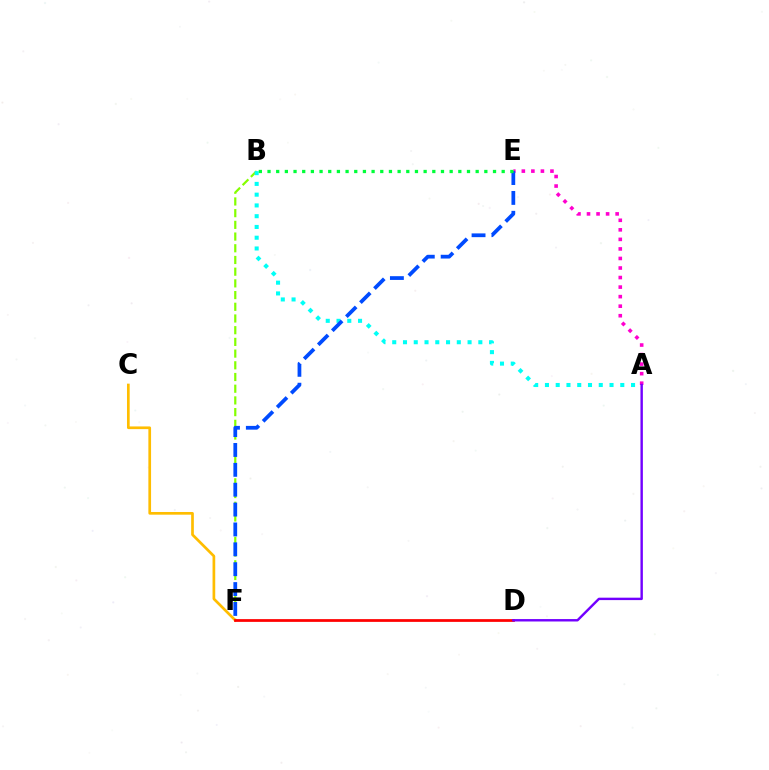{('B', 'F'): [{'color': '#84ff00', 'line_style': 'dashed', 'thickness': 1.59}], ('A', 'B'): [{'color': '#00fff6', 'line_style': 'dotted', 'thickness': 2.92}], ('C', 'F'): [{'color': '#ffbd00', 'line_style': 'solid', 'thickness': 1.94}], ('A', 'E'): [{'color': '#ff00cf', 'line_style': 'dotted', 'thickness': 2.59}], ('D', 'F'): [{'color': '#ff0000', 'line_style': 'solid', 'thickness': 1.98}], ('A', 'D'): [{'color': '#7200ff', 'line_style': 'solid', 'thickness': 1.74}], ('E', 'F'): [{'color': '#004bff', 'line_style': 'dashed', 'thickness': 2.7}], ('B', 'E'): [{'color': '#00ff39', 'line_style': 'dotted', 'thickness': 2.36}]}